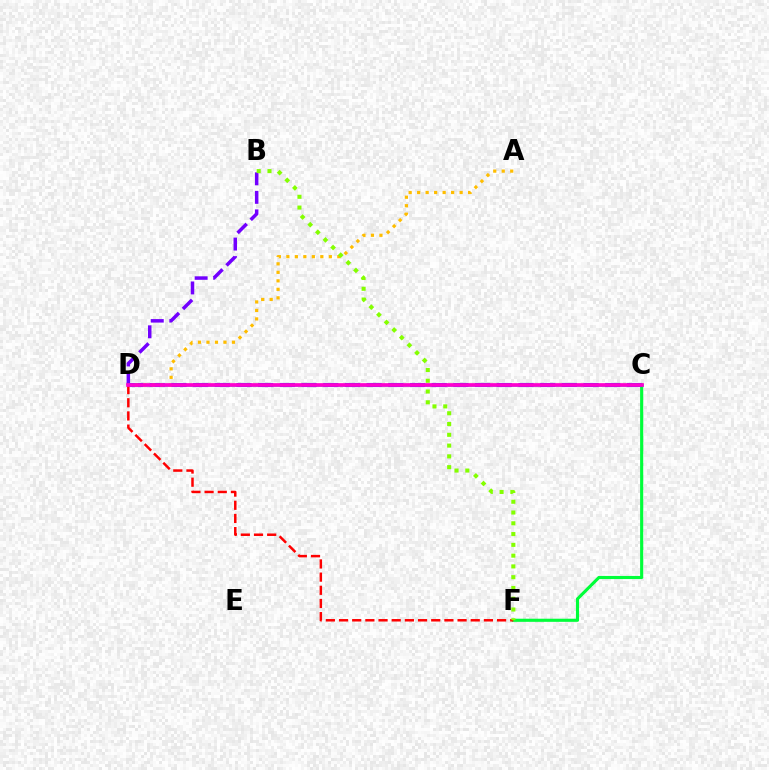{('C', 'D'): [{'color': '#00fff6', 'line_style': 'solid', 'thickness': 1.89}, {'color': '#004bff', 'line_style': 'dashed', 'thickness': 2.95}, {'color': '#ff00cf', 'line_style': 'solid', 'thickness': 2.66}], ('B', 'D'): [{'color': '#7200ff', 'line_style': 'dashed', 'thickness': 2.52}], ('C', 'F'): [{'color': '#00ff39', 'line_style': 'solid', 'thickness': 2.24}], ('A', 'D'): [{'color': '#ffbd00', 'line_style': 'dotted', 'thickness': 2.31}], ('D', 'F'): [{'color': '#ff0000', 'line_style': 'dashed', 'thickness': 1.79}], ('B', 'F'): [{'color': '#84ff00', 'line_style': 'dotted', 'thickness': 2.93}]}